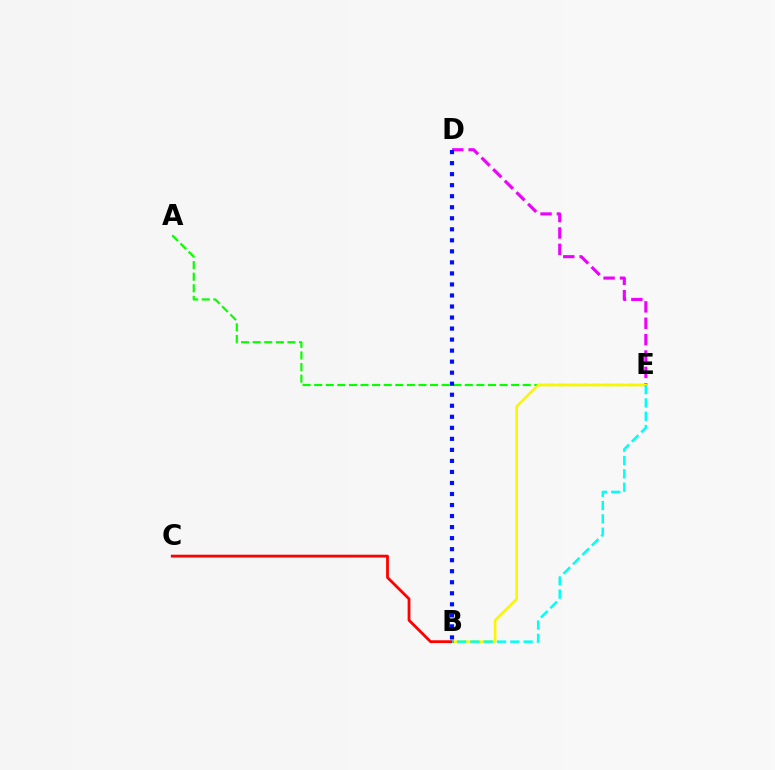{('D', 'E'): [{'color': '#ee00ff', 'line_style': 'dashed', 'thickness': 2.23}], ('A', 'E'): [{'color': '#08ff00', 'line_style': 'dashed', 'thickness': 1.57}], ('B', 'E'): [{'color': '#fcf500', 'line_style': 'solid', 'thickness': 1.87}, {'color': '#00fff6', 'line_style': 'dashed', 'thickness': 1.81}], ('B', 'D'): [{'color': '#0010ff', 'line_style': 'dotted', 'thickness': 3.0}], ('B', 'C'): [{'color': '#ff0000', 'line_style': 'solid', 'thickness': 2.01}]}